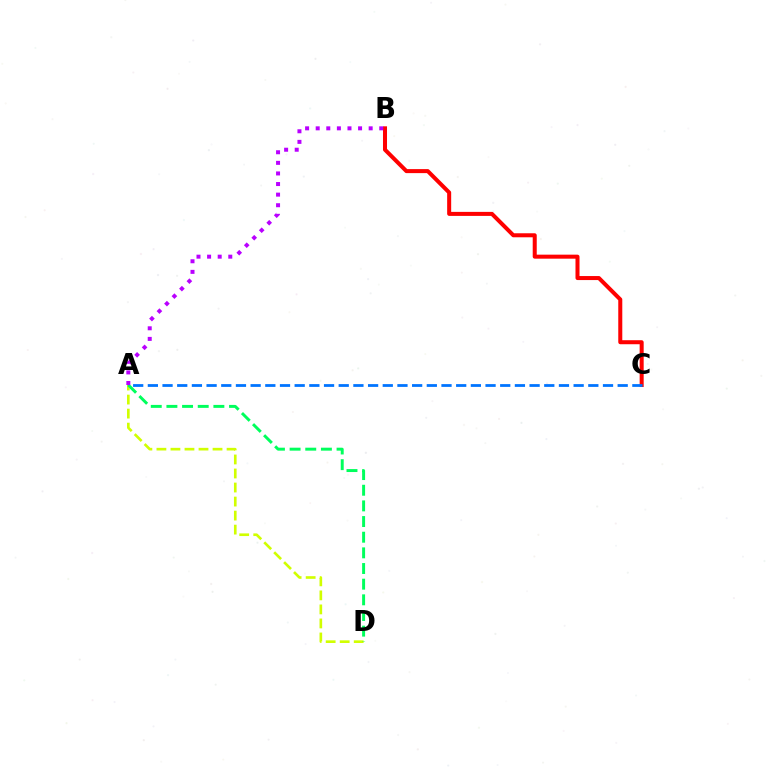{('A', 'D'): [{'color': '#d1ff00', 'line_style': 'dashed', 'thickness': 1.91}, {'color': '#00ff5c', 'line_style': 'dashed', 'thickness': 2.13}], ('B', 'C'): [{'color': '#ff0000', 'line_style': 'solid', 'thickness': 2.89}], ('A', 'B'): [{'color': '#b900ff', 'line_style': 'dotted', 'thickness': 2.88}], ('A', 'C'): [{'color': '#0074ff', 'line_style': 'dashed', 'thickness': 1.99}]}